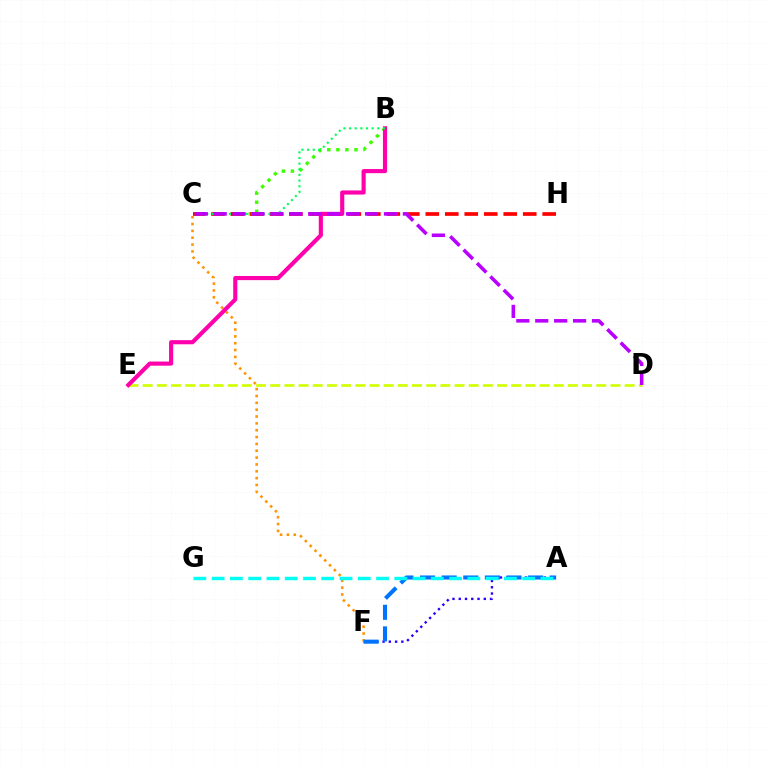{('B', 'C'): [{'color': '#3dff00', 'line_style': 'dotted', 'thickness': 2.46}, {'color': '#00ff5c', 'line_style': 'dotted', 'thickness': 1.53}], ('A', 'F'): [{'color': '#2500ff', 'line_style': 'dotted', 'thickness': 1.7}, {'color': '#0074ff', 'line_style': 'dashed', 'thickness': 2.94}], ('C', 'F'): [{'color': '#ff9400', 'line_style': 'dotted', 'thickness': 1.86}], ('C', 'H'): [{'color': '#ff0000', 'line_style': 'dashed', 'thickness': 2.65}], ('D', 'E'): [{'color': '#d1ff00', 'line_style': 'dashed', 'thickness': 1.93}], ('B', 'E'): [{'color': '#ff00ac', 'line_style': 'solid', 'thickness': 2.97}], ('A', 'G'): [{'color': '#00fff6', 'line_style': 'dashed', 'thickness': 2.48}], ('C', 'D'): [{'color': '#b900ff', 'line_style': 'dashed', 'thickness': 2.57}]}